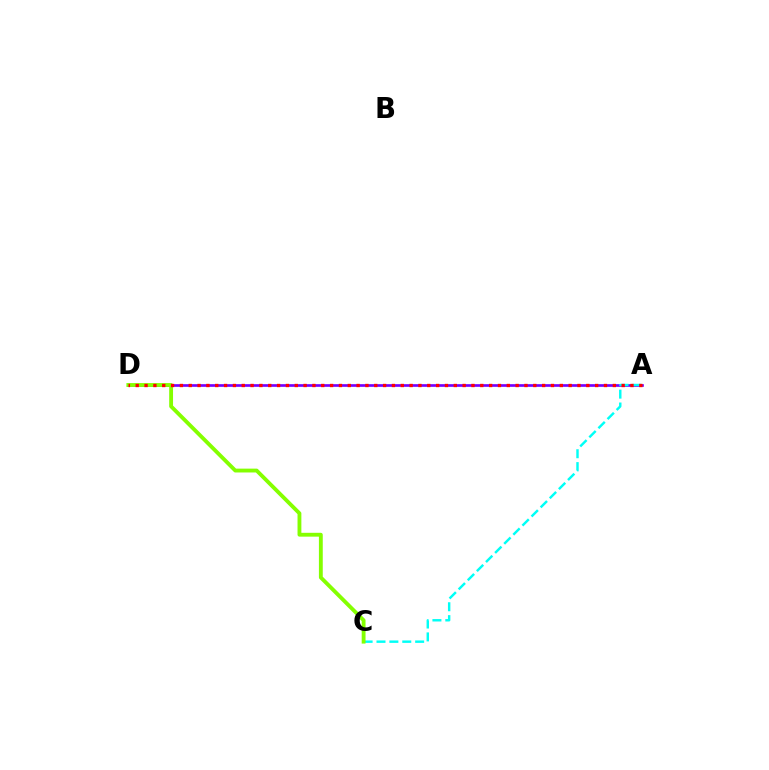{('A', 'D'): [{'color': '#7200ff', 'line_style': 'solid', 'thickness': 1.92}, {'color': '#ff0000', 'line_style': 'dotted', 'thickness': 2.4}], ('A', 'C'): [{'color': '#00fff6', 'line_style': 'dashed', 'thickness': 1.75}], ('C', 'D'): [{'color': '#84ff00', 'line_style': 'solid', 'thickness': 2.77}]}